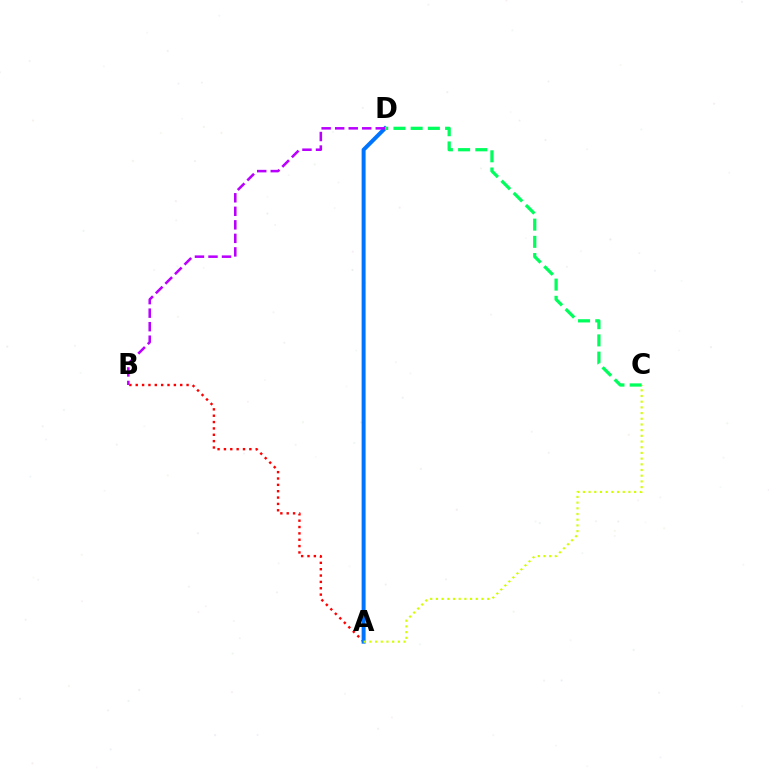{('A', 'B'): [{'color': '#ff0000', 'line_style': 'dotted', 'thickness': 1.73}], ('A', 'D'): [{'color': '#0074ff', 'line_style': 'solid', 'thickness': 2.86}], ('A', 'C'): [{'color': '#d1ff00', 'line_style': 'dotted', 'thickness': 1.55}], ('C', 'D'): [{'color': '#00ff5c', 'line_style': 'dashed', 'thickness': 2.34}], ('B', 'D'): [{'color': '#b900ff', 'line_style': 'dashed', 'thickness': 1.84}]}